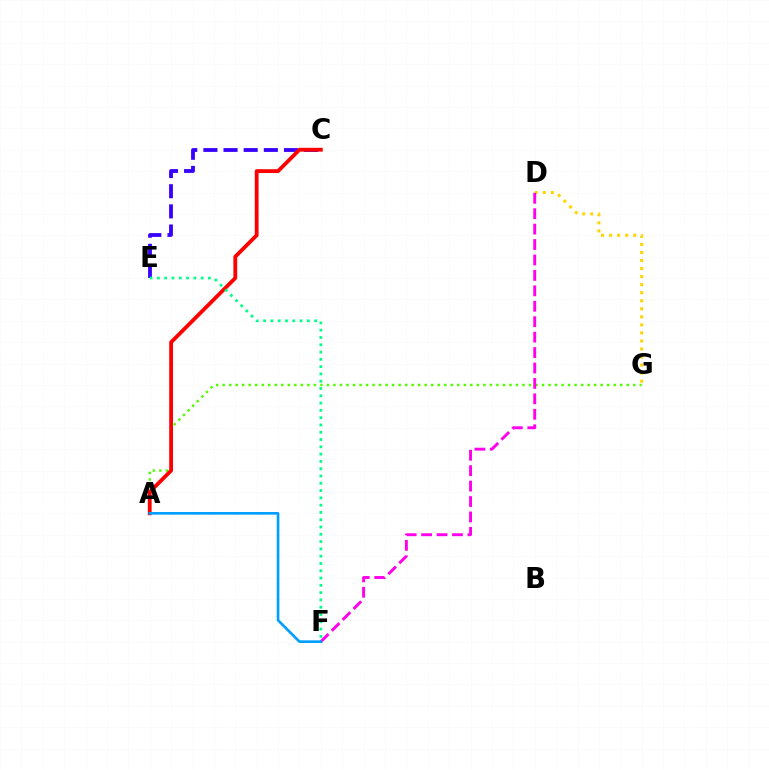{('C', 'E'): [{'color': '#3700ff', 'line_style': 'dashed', 'thickness': 2.74}], ('A', 'G'): [{'color': '#4fff00', 'line_style': 'dotted', 'thickness': 1.77}], ('A', 'C'): [{'color': '#ff0000', 'line_style': 'solid', 'thickness': 2.75}], ('D', 'G'): [{'color': '#ffd500', 'line_style': 'dotted', 'thickness': 2.19}], ('D', 'F'): [{'color': '#ff00ed', 'line_style': 'dashed', 'thickness': 2.1}], ('A', 'F'): [{'color': '#009eff', 'line_style': 'solid', 'thickness': 1.91}], ('E', 'F'): [{'color': '#00ff86', 'line_style': 'dotted', 'thickness': 1.98}]}